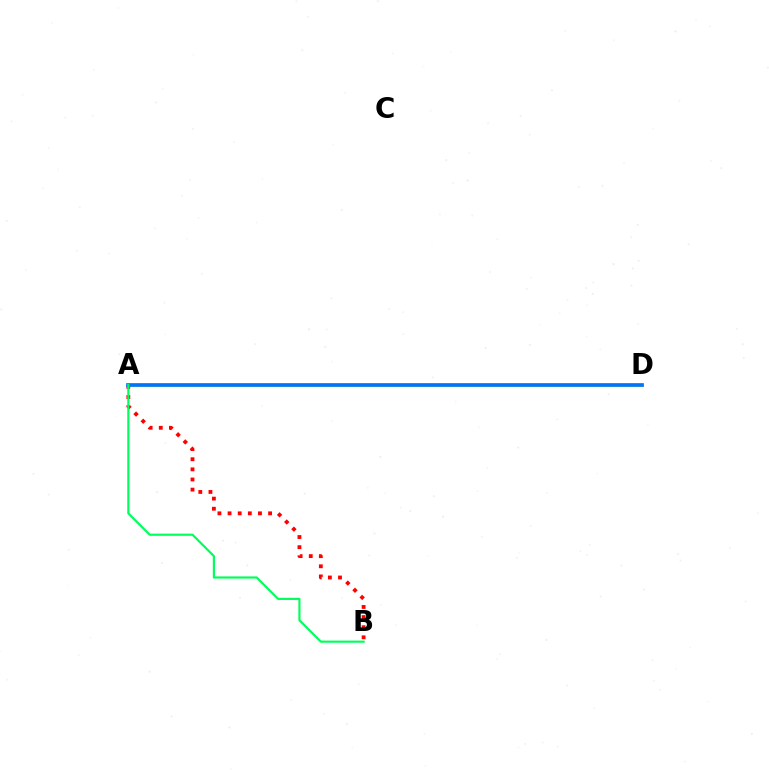{('A', 'D'): [{'color': '#b900ff', 'line_style': 'dotted', 'thickness': 1.56}, {'color': '#d1ff00', 'line_style': 'solid', 'thickness': 2.04}, {'color': '#0074ff', 'line_style': 'solid', 'thickness': 2.65}], ('A', 'B'): [{'color': '#ff0000', 'line_style': 'dotted', 'thickness': 2.75}, {'color': '#00ff5c', 'line_style': 'solid', 'thickness': 1.56}]}